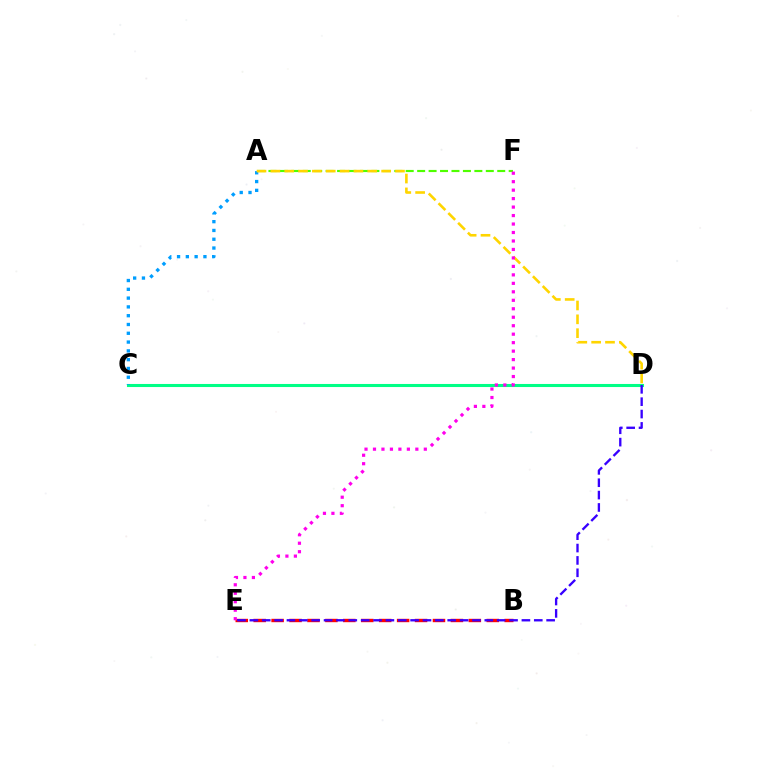{('B', 'E'): [{'color': '#ff0000', 'line_style': 'dashed', 'thickness': 2.44}], ('C', 'D'): [{'color': '#00ff86', 'line_style': 'solid', 'thickness': 2.21}], ('A', 'F'): [{'color': '#4fff00', 'line_style': 'dashed', 'thickness': 1.55}], ('A', 'C'): [{'color': '#009eff', 'line_style': 'dotted', 'thickness': 2.39}], ('A', 'D'): [{'color': '#ffd500', 'line_style': 'dashed', 'thickness': 1.88}], ('D', 'E'): [{'color': '#3700ff', 'line_style': 'dashed', 'thickness': 1.68}], ('E', 'F'): [{'color': '#ff00ed', 'line_style': 'dotted', 'thickness': 2.3}]}